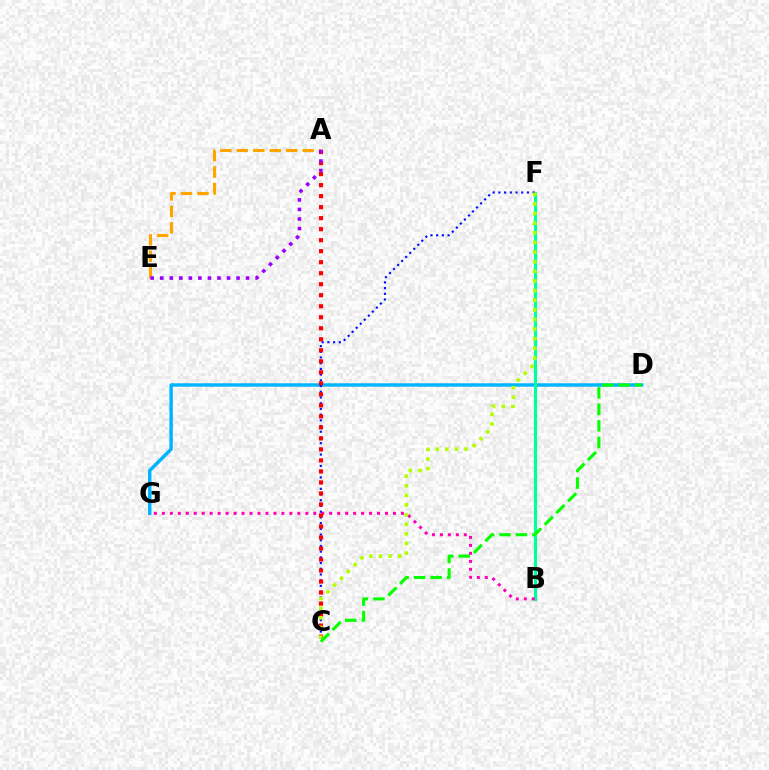{('A', 'E'): [{'color': '#ffa500', 'line_style': 'dashed', 'thickness': 2.24}, {'color': '#9b00ff', 'line_style': 'dotted', 'thickness': 2.59}], ('D', 'G'): [{'color': '#00b5ff', 'line_style': 'solid', 'thickness': 2.48}], ('B', 'F'): [{'color': '#00ff9d', 'line_style': 'solid', 'thickness': 2.27}], ('B', 'G'): [{'color': '#ff00bd', 'line_style': 'dotted', 'thickness': 2.17}], ('C', 'F'): [{'color': '#0010ff', 'line_style': 'dotted', 'thickness': 1.55}, {'color': '#b3ff00', 'line_style': 'dotted', 'thickness': 2.62}], ('A', 'C'): [{'color': '#ff0000', 'line_style': 'dotted', 'thickness': 2.99}], ('C', 'D'): [{'color': '#08ff00', 'line_style': 'dashed', 'thickness': 2.24}]}